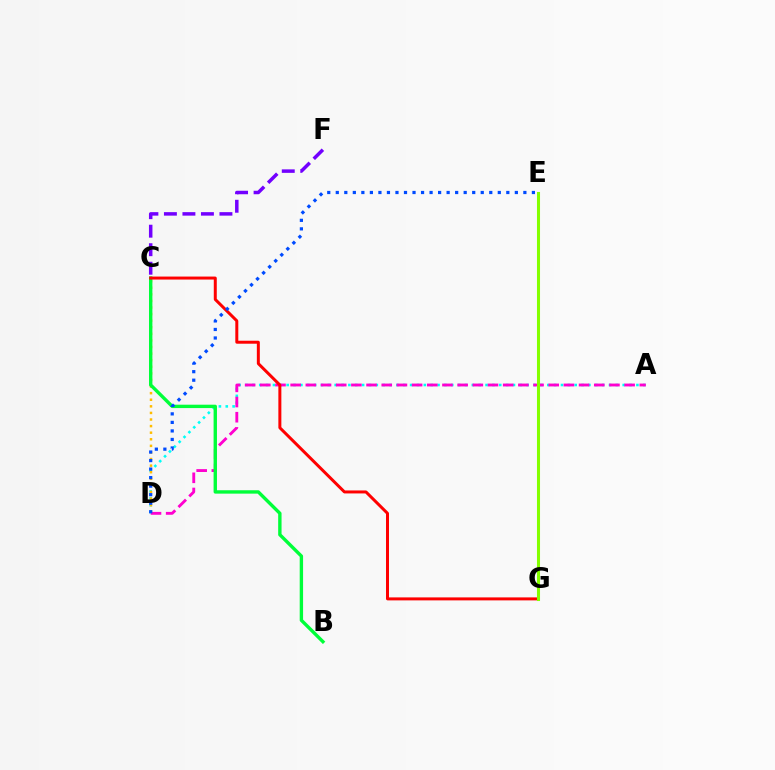{('C', 'F'): [{'color': '#7200ff', 'line_style': 'dashed', 'thickness': 2.51}], ('A', 'D'): [{'color': '#00fff6', 'line_style': 'dotted', 'thickness': 1.86}, {'color': '#ff00cf', 'line_style': 'dashed', 'thickness': 2.06}], ('C', 'D'): [{'color': '#ffbd00', 'line_style': 'dotted', 'thickness': 1.79}], ('B', 'C'): [{'color': '#00ff39', 'line_style': 'solid', 'thickness': 2.44}], ('C', 'G'): [{'color': '#ff0000', 'line_style': 'solid', 'thickness': 2.15}], ('D', 'E'): [{'color': '#004bff', 'line_style': 'dotted', 'thickness': 2.32}], ('E', 'G'): [{'color': '#84ff00', 'line_style': 'solid', 'thickness': 2.2}]}